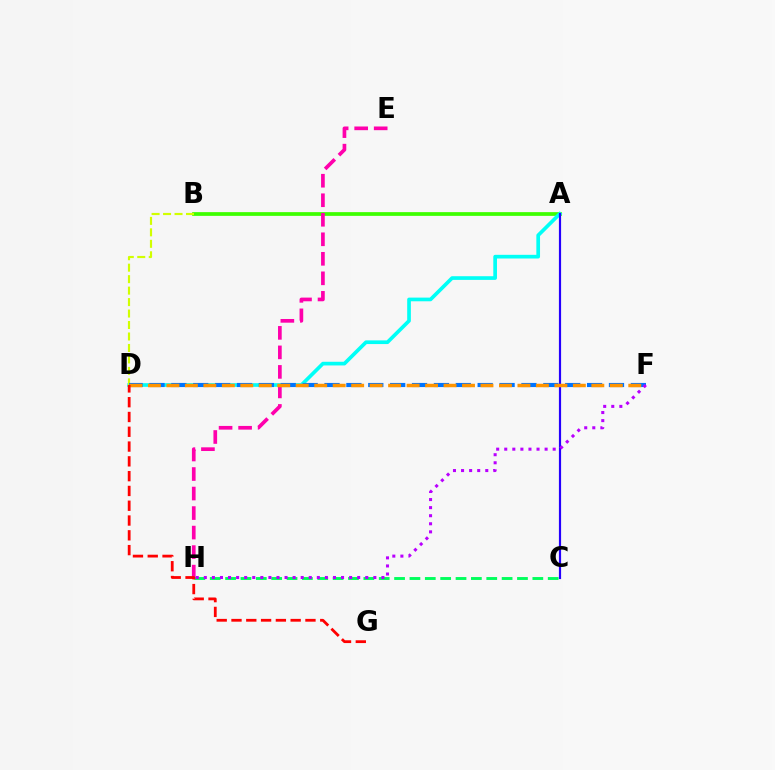{('A', 'B'): [{'color': '#3dff00', 'line_style': 'solid', 'thickness': 2.69}], ('A', 'D'): [{'color': '#00fff6', 'line_style': 'solid', 'thickness': 2.65}], ('C', 'H'): [{'color': '#00ff5c', 'line_style': 'dashed', 'thickness': 2.09}], ('A', 'C'): [{'color': '#2500ff', 'line_style': 'solid', 'thickness': 1.57}], ('B', 'D'): [{'color': '#d1ff00', 'line_style': 'dashed', 'thickness': 1.56}], ('D', 'F'): [{'color': '#0074ff', 'line_style': 'dashed', 'thickness': 2.97}, {'color': '#ff9400', 'line_style': 'dashed', 'thickness': 2.51}], ('E', 'H'): [{'color': '#ff00ac', 'line_style': 'dashed', 'thickness': 2.65}], ('D', 'G'): [{'color': '#ff0000', 'line_style': 'dashed', 'thickness': 2.01}], ('F', 'H'): [{'color': '#b900ff', 'line_style': 'dotted', 'thickness': 2.19}]}